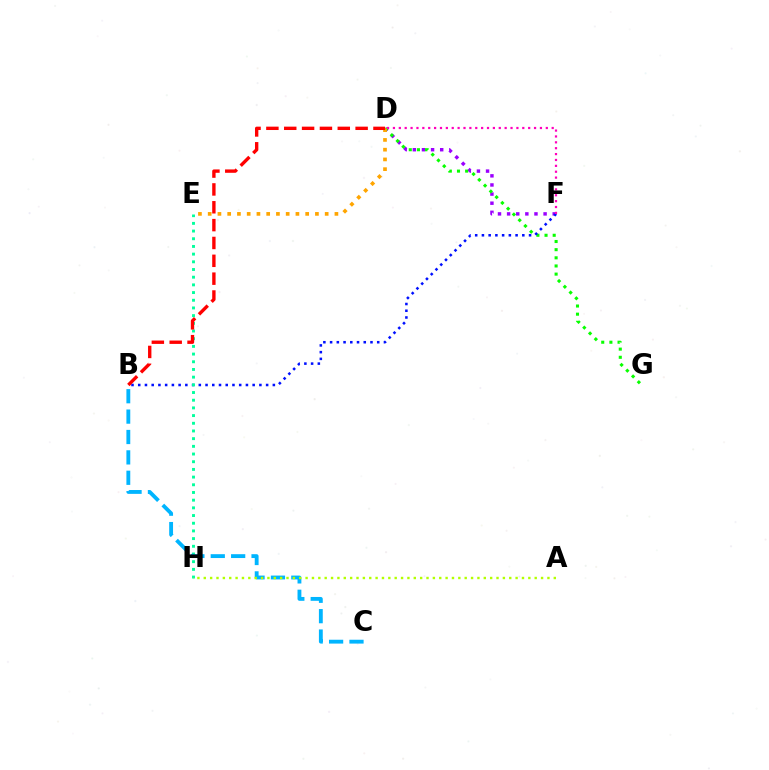{('D', 'F'): [{'color': '#9b00ff', 'line_style': 'dotted', 'thickness': 2.48}, {'color': '#ff00bd', 'line_style': 'dotted', 'thickness': 1.6}], ('D', 'G'): [{'color': '#08ff00', 'line_style': 'dotted', 'thickness': 2.21}], ('B', 'F'): [{'color': '#0010ff', 'line_style': 'dotted', 'thickness': 1.83}], ('D', 'E'): [{'color': '#ffa500', 'line_style': 'dotted', 'thickness': 2.65}], ('E', 'H'): [{'color': '#00ff9d', 'line_style': 'dotted', 'thickness': 2.09}], ('B', 'C'): [{'color': '#00b5ff', 'line_style': 'dashed', 'thickness': 2.77}], ('A', 'H'): [{'color': '#b3ff00', 'line_style': 'dotted', 'thickness': 1.73}], ('B', 'D'): [{'color': '#ff0000', 'line_style': 'dashed', 'thickness': 2.42}]}